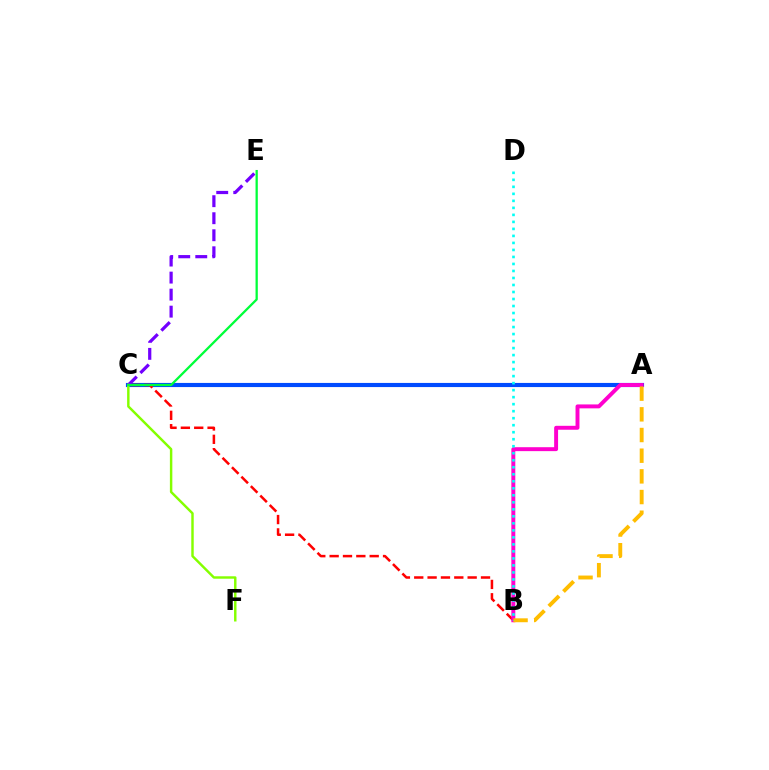{('A', 'C'): [{'color': '#004bff', 'line_style': 'solid', 'thickness': 2.98}], ('B', 'C'): [{'color': '#ff0000', 'line_style': 'dashed', 'thickness': 1.81}], ('A', 'B'): [{'color': '#ff00cf', 'line_style': 'solid', 'thickness': 2.83}, {'color': '#ffbd00', 'line_style': 'dashed', 'thickness': 2.81}], ('B', 'D'): [{'color': '#00fff6', 'line_style': 'dotted', 'thickness': 1.9}], ('C', 'E'): [{'color': '#7200ff', 'line_style': 'dashed', 'thickness': 2.31}, {'color': '#00ff39', 'line_style': 'solid', 'thickness': 1.64}], ('C', 'F'): [{'color': '#84ff00', 'line_style': 'solid', 'thickness': 1.76}]}